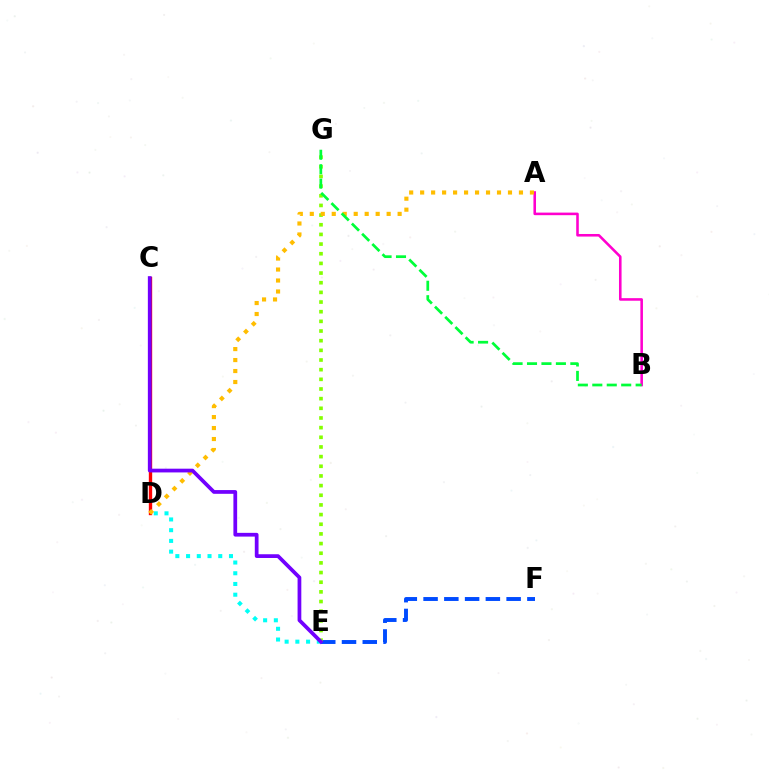{('D', 'E'): [{'color': '#00fff6', 'line_style': 'dotted', 'thickness': 2.91}], ('C', 'D'): [{'color': '#ff0000', 'line_style': 'solid', 'thickness': 2.41}], ('E', 'F'): [{'color': '#004bff', 'line_style': 'dashed', 'thickness': 2.82}], ('E', 'G'): [{'color': '#84ff00', 'line_style': 'dotted', 'thickness': 2.62}], ('A', 'B'): [{'color': '#ff00cf', 'line_style': 'solid', 'thickness': 1.85}], ('A', 'D'): [{'color': '#ffbd00', 'line_style': 'dotted', 'thickness': 2.98}], ('B', 'G'): [{'color': '#00ff39', 'line_style': 'dashed', 'thickness': 1.96}], ('C', 'E'): [{'color': '#7200ff', 'line_style': 'solid', 'thickness': 2.69}]}